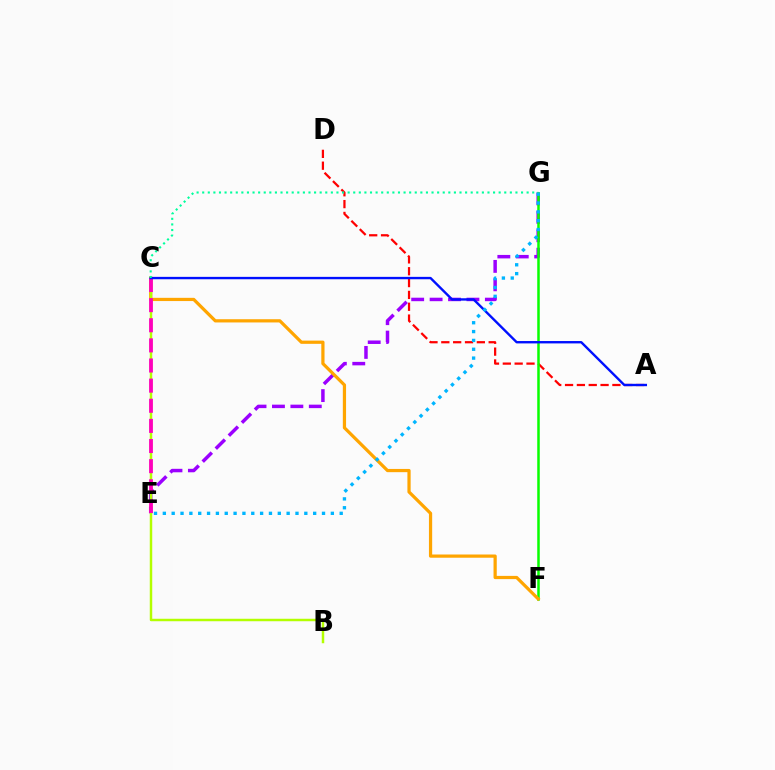{('A', 'D'): [{'color': '#ff0000', 'line_style': 'dashed', 'thickness': 1.61}], ('E', 'G'): [{'color': '#9b00ff', 'line_style': 'dashed', 'thickness': 2.5}, {'color': '#00b5ff', 'line_style': 'dotted', 'thickness': 2.4}], ('F', 'G'): [{'color': '#08ff00', 'line_style': 'solid', 'thickness': 1.81}], ('C', 'F'): [{'color': '#ffa500', 'line_style': 'solid', 'thickness': 2.32}], ('B', 'C'): [{'color': '#b3ff00', 'line_style': 'solid', 'thickness': 1.78}], ('C', 'E'): [{'color': '#ff00bd', 'line_style': 'dashed', 'thickness': 2.73}], ('A', 'C'): [{'color': '#0010ff', 'line_style': 'solid', 'thickness': 1.72}], ('C', 'G'): [{'color': '#00ff9d', 'line_style': 'dotted', 'thickness': 1.52}]}